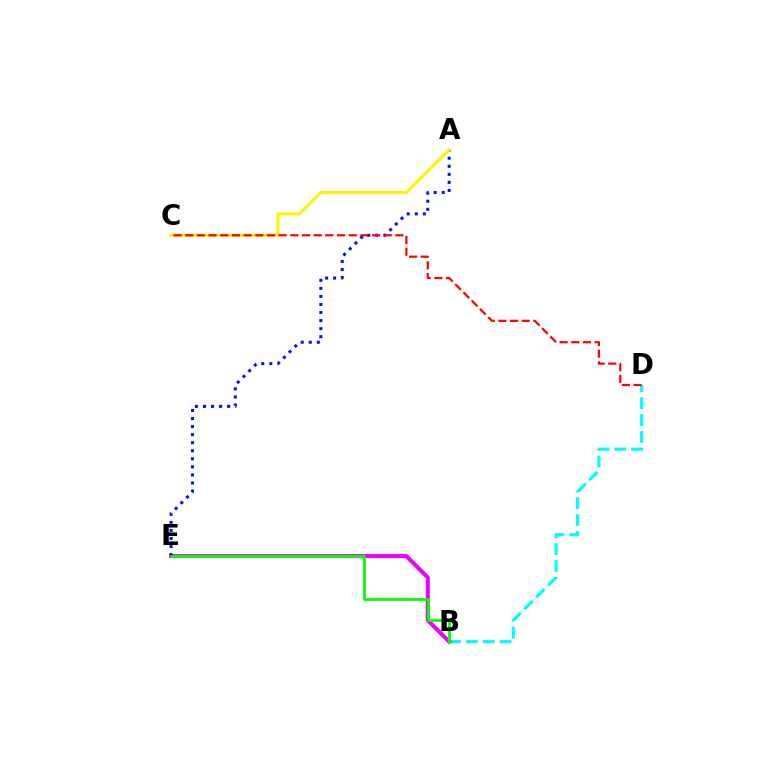{('B', 'D'): [{'color': '#00fff6', 'line_style': 'dashed', 'thickness': 2.29}], ('B', 'E'): [{'color': '#ee00ff', 'line_style': 'solid', 'thickness': 2.93}, {'color': '#08ff00', 'line_style': 'solid', 'thickness': 2.02}], ('A', 'E'): [{'color': '#0010ff', 'line_style': 'dotted', 'thickness': 2.19}], ('A', 'C'): [{'color': '#fcf500', 'line_style': 'solid', 'thickness': 2.22}], ('C', 'D'): [{'color': '#ff0000', 'line_style': 'dashed', 'thickness': 1.59}]}